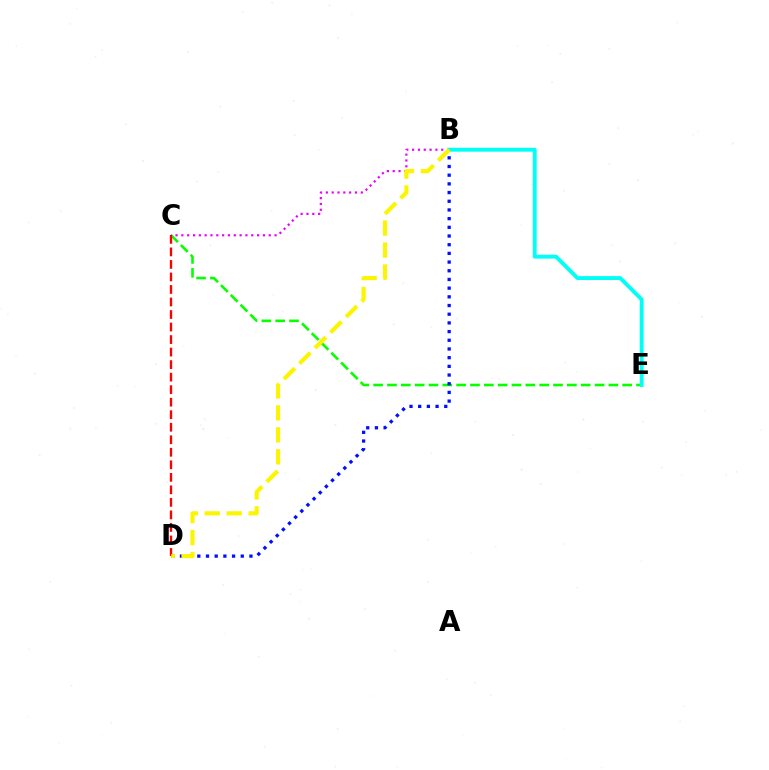{('B', 'C'): [{'color': '#ee00ff', 'line_style': 'dotted', 'thickness': 1.58}], ('C', 'E'): [{'color': '#08ff00', 'line_style': 'dashed', 'thickness': 1.88}], ('B', 'D'): [{'color': '#0010ff', 'line_style': 'dotted', 'thickness': 2.36}, {'color': '#fcf500', 'line_style': 'dashed', 'thickness': 2.98}], ('C', 'D'): [{'color': '#ff0000', 'line_style': 'dashed', 'thickness': 1.7}], ('B', 'E'): [{'color': '#00fff6', 'line_style': 'solid', 'thickness': 2.8}]}